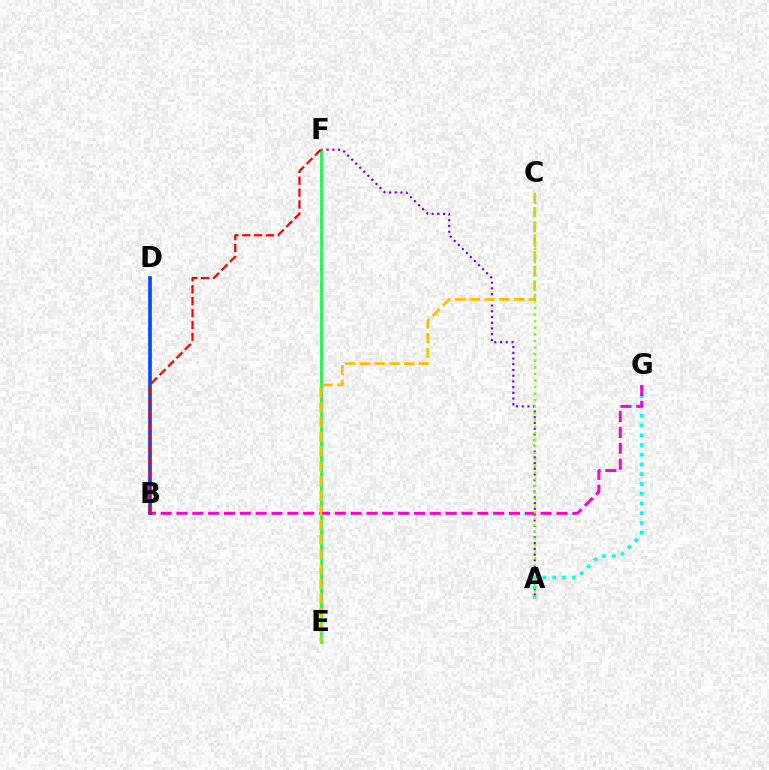{('A', 'F'): [{'color': '#7200ff', 'line_style': 'dotted', 'thickness': 1.55}], ('A', 'G'): [{'color': '#00fff6', 'line_style': 'dotted', 'thickness': 2.65}], ('E', 'F'): [{'color': '#00ff39', 'line_style': 'solid', 'thickness': 1.82}], ('B', 'G'): [{'color': '#ff00cf', 'line_style': 'dashed', 'thickness': 2.15}], ('B', 'D'): [{'color': '#004bff', 'line_style': 'solid', 'thickness': 2.65}], ('B', 'F'): [{'color': '#ff0000', 'line_style': 'dashed', 'thickness': 1.62}], ('C', 'E'): [{'color': '#ffbd00', 'line_style': 'dashed', 'thickness': 2.0}], ('A', 'C'): [{'color': '#84ff00', 'line_style': 'dotted', 'thickness': 1.79}]}